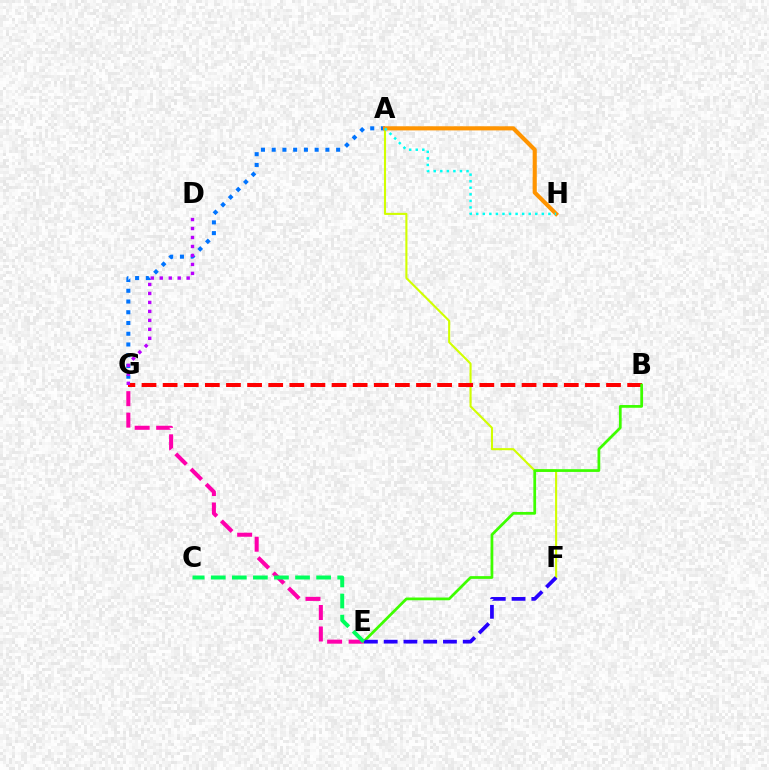{('A', 'G'): [{'color': '#0074ff', 'line_style': 'dotted', 'thickness': 2.92}], ('A', 'F'): [{'color': '#d1ff00', 'line_style': 'solid', 'thickness': 1.51}], ('A', 'H'): [{'color': '#ff9400', 'line_style': 'solid', 'thickness': 2.98}, {'color': '#00fff6', 'line_style': 'dotted', 'thickness': 1.78}], ('B', 'G'): [{'color': '#ff0000', 'line_style': 'dashed', 'thickness': 2.87}], ('B', 'E'): [{'color': '#3dff00', 'line_style': 'solid', 'thickness': 1.97}], ('E', 'G'): [{'color': '#ff00ac', 'line_style': 'dashed', 'thickness': 2.92}], ('E', 'F'): [{'color': '#2500ff', 'line_style': 'dashed', 'thickness': 2.69}], ('C', 'E'): [{'color': '#00ff5c', 'line_style': 'dashed', 'thickness': 2.86}], ('D', 'G'): [{'color': '#b900ff', 'line_style': 'dotted', 'thickness': 2.44}]}